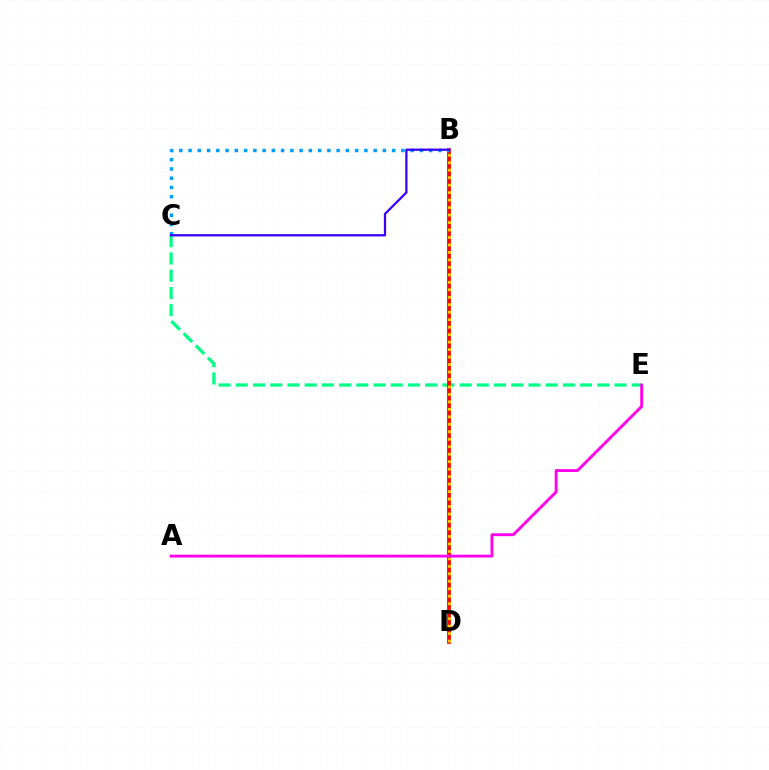{('C', 'E'): [{'color': '#00ff86', 'line_style': 'dashed', 'thickness': 2.34}], ('B', 'D'): [{'color': '#4fff00', 'line_style': 'dashed', 'thickness': 1.97}, {'color': '#ff0000', 'line_style': 'solid', 'thickness': 2.69}, {'color': '#ffd500', 'line_style': 'dotted', 'thickness': 2.03}], ('B', 'C'): [{'color': '#009eff', 'line_style': 'dotted', 'thickness': 2.51}, {'color': '#3700ff', 'line_style': 'solid', 'thickness': 1.62}], ('A', 'E'): [{'color': '#ff00ed', 'line_style': 'solid', 'thickness': 2.07}]}